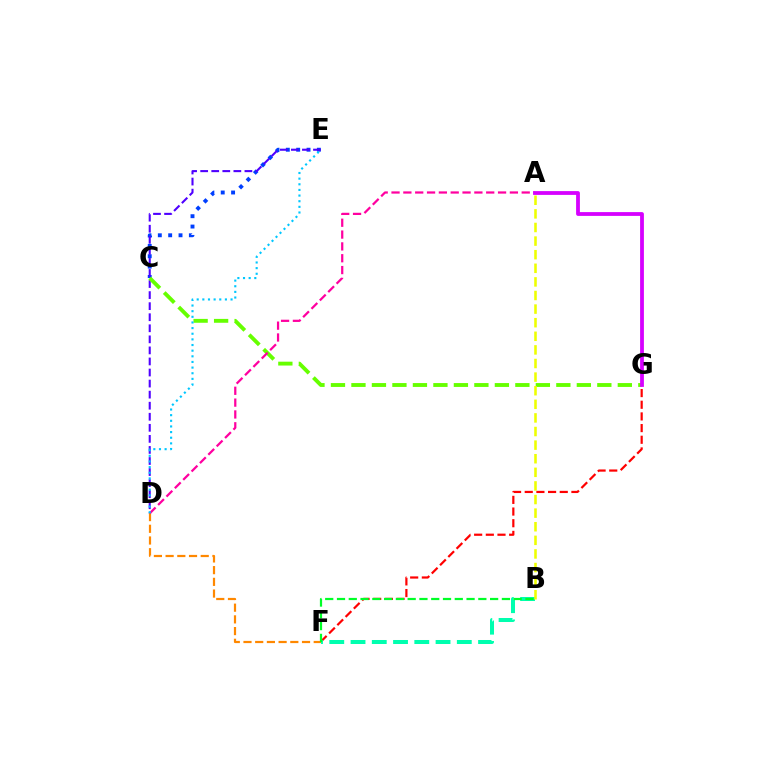{('C', 'E'): [{'color': '#003fff', 'line_style': 'dotted', 'thickness': 2.81}], ('D', 'E'): [{'color': '#4f00ff', 'line_style': 'dashed', 'thickness': 1.5}, {'color': '#00c7ff', 'line_style': 'dotted', 'thickness': 1.53}], ('F', 'G'): [{'color': '#ff0000', 'line_style': 'dashed', 'thickness': 1.59}], ('B', 'F'): [{'color': '#00ffaf', 'line_style': 'dashed', 'thickness': 2.89}, {'color': '#00ff27', 'line_style': 'dashed', 'thickness': 1.6}], ('D', 'F'): [{'color': '#ff8800', 'line_style': 'dashed', 'thickness': 1.59}], ('C', 'G'): [{'color': '#66ff00', 'line_style': 'dashed', 'thickness': 2.78}], ('A', 'B'): [{'color': '#eeff00', 'line_style': 'dashed', 'thickness': 1.85}], ('A', 'D'): [{'color': '#ff00a0', 'line_style': 'dashed', 'thickness': 1.61}], ('A', 'G'): [{'color': '#d600ff', 'line_style': 'solid', 'thickness': 2.73}]}